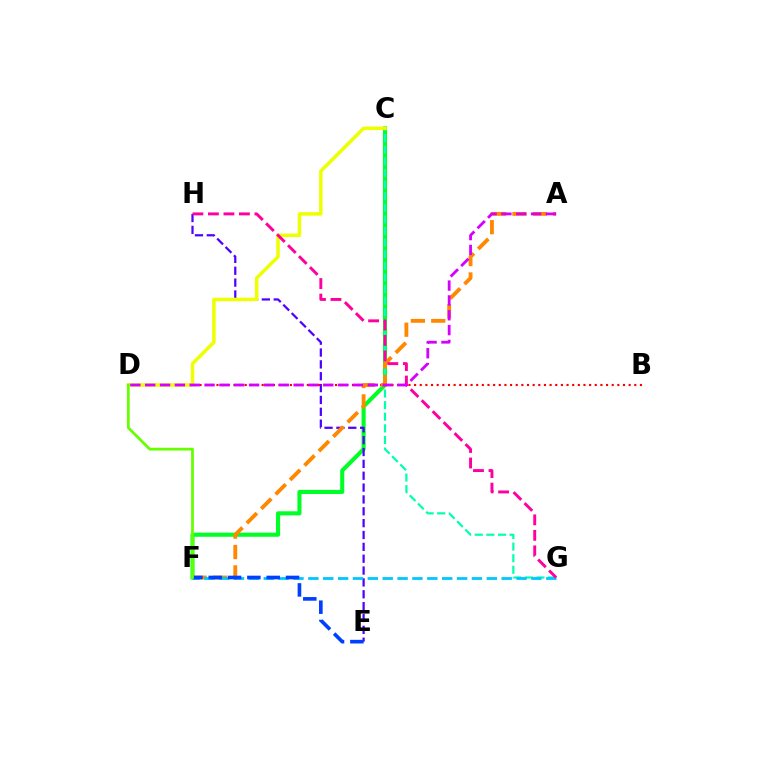{('C', 'F'): [{'color': '#00ff27', 'line_style': 'solid', 'thickness': 2.95}], ('C', 'G'): [{'color': '#00ffaf', 'line_style': 'dashed', 'thickness': 1.58}], ('E', 'H'): [{'color': '#4f00ff', 'line_style': 'dashed', 'thickness': 1.61}], ('B', 'D'): [{'color': '#ff0000', 'line_style': 'dotted', 'thickness': 1.53}], ('A', 'F'): [{'color': '#ff8800', 'line_style': 'dashed', 'thickness': 2.77}], ('C', 'D'): [{'color': '#eeff00', 'line_style': 'solid', 'thickness': 2.51}], ('F', 'G'): [{'color': '#00c7ff', 'line_style': 'dashed', 'thickness': 2.02}], ('G', 'H'): [{'color': '#ff00a0', 'line_style': 'dashed', 'thickness': 2.11}], ('E', 'F'): [{'color': '#003fff', 'line_style': 'dashed', 'thickness': 2.63}], ('D', 'F'): [{'color': '#66ff00', 'line_style': 'solid', 'thickness': 1.98}], ('A', 'D'): [{'color': '#d600ff', 'line_style': 'dashed', 'thickness': 2.02}]}